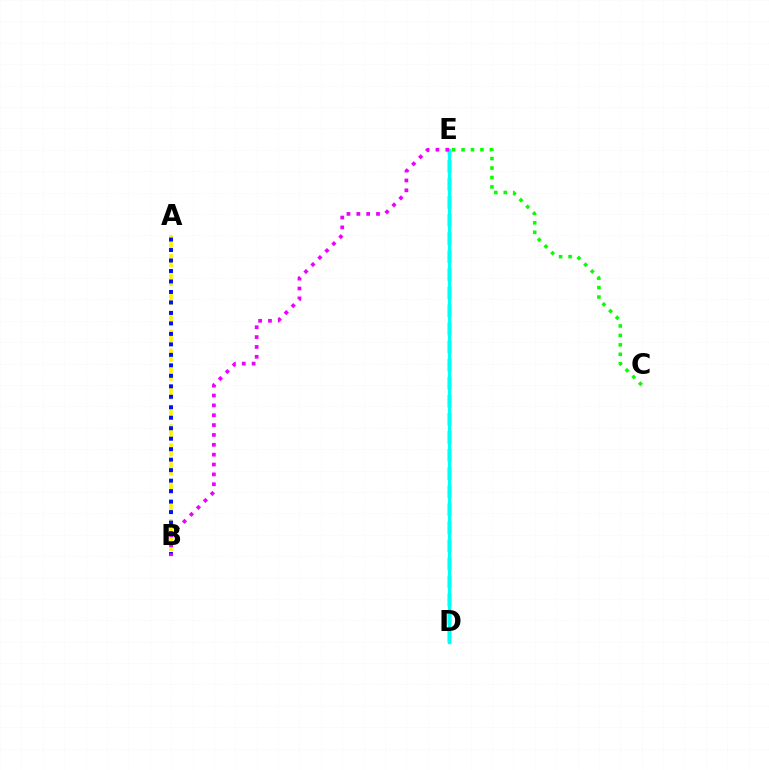{('D', 'E'): [{'color': '#ff0000', 'line_style': 'dashed', 'thickness': 2.46}, {'color': '#00fff6', 'line_style': 'solid', 'thickness': 2.38}], ('C', 'E'): [{'color': '#08ff00', 'line_style': 'dotted', 'thickness': 2.57}], ('A', 'B'): [{'color': '#fcf500', 'line_style': 'dashed', 'thickness': 2.57}, {'color': '#0010ff', 'line_style': 'dotted', 'thickness': 2.85}], ('B', 'E'): [{'color': '#ee00ff', 'line_style': 'dotted', 'thickness': 2.68}]}